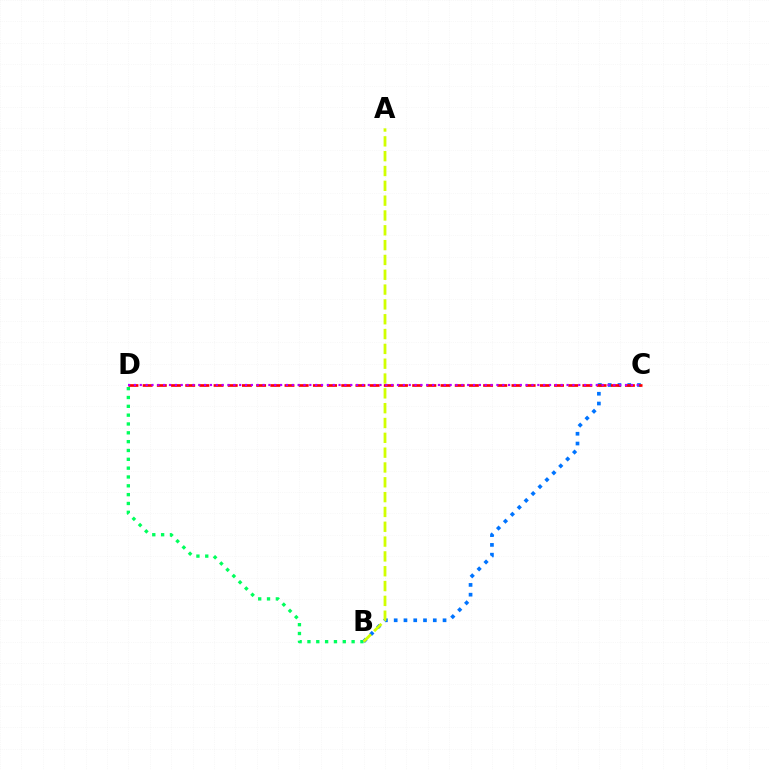{('B', 'D'): [{'color': '#00ff5c', 'line_style': 'dotted', 'thickness': 2.4}], ('B', 'C'): [{'color': '#0074ff', 'line_style': 'dotted', 'thickness': 2.66}], ('C', 'D'): [{'color': '#ff0000', 'line_style': 'dashed', 'thickness': 1.93}, {'color': '#b900ff', 'line_style': 'dotted', 'thickness': 1.59}], ('A', 'B'): [{'color': '#d1ff00', 'line_style': 'dashed', 'thickness': 2.01}]}